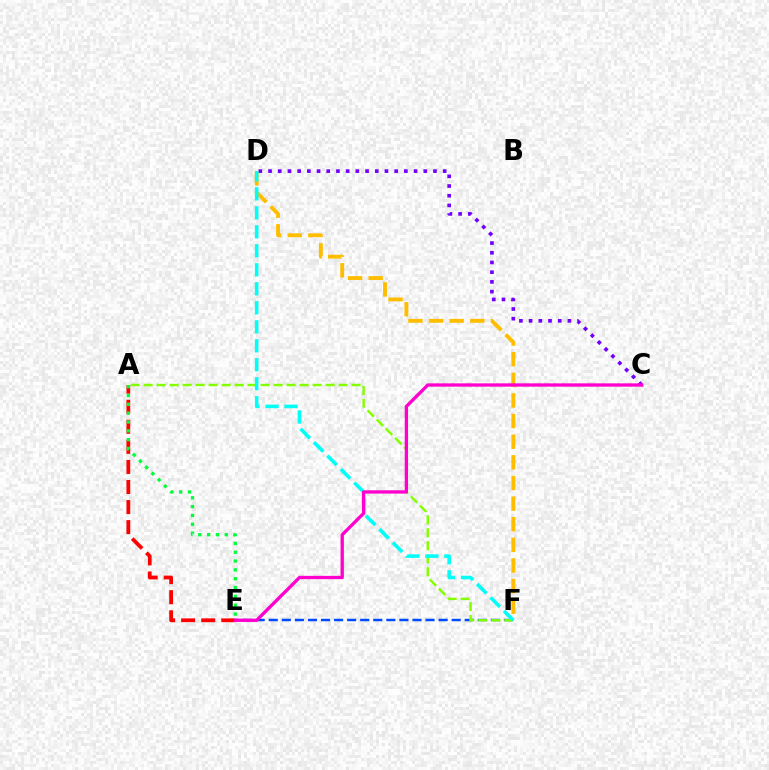{('A', 'E'): [{'color': '#ff0000', 'line_style': 'dashed', 'thickness': 2.73}, {'color': '#00ff39', 'line_style': 'dotted', 'thickness': 2.4}], ('D', 'F'): [{'color': '#ffbd00', 'line_style': 'dashed', 'thickness': 2.8}, {'color': '#00fff6', 'line_style': 'dashed', 'thickness': 2.58}], ('E', 'F'): [{'color': '#004bff', 'line_style': 'dashed', 'thickness': 1.77}], ('A', 'F'): [{'color': '#84ff00', 'line_style': 'dashed', 'thickness': 1.77}], ('C', 'D'): [{'color': '#7200ff', 'line_style': 'dotted', 'thickness': 2.64}], ('C', 'E'): [{'color': '#ff00cf', 'line_style': 'solid', 'thickness': 2.38}]}